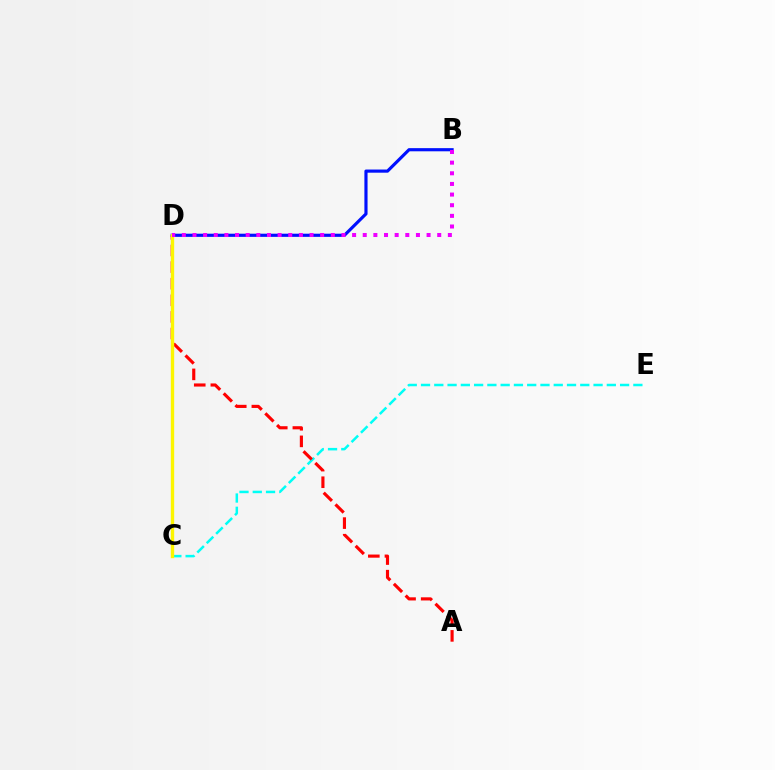{('C', 'D'): [{'color': '#08ff00', 'line_style': 'solid', 'thickness': 1.97}, {'color': '#fcf500', 'line_style': 'solid', 'thickness': 2.42}], ('C', 'E'): [{'color': '#00fff6', 'line_style': 'dashed', 'thickness': 1.8}], ('B', 'D'): [{'color': '#0010ff', 'line_style': 'solid', 'thickness': 2.27}, {'color': '#ee00ff', 'line_style': 'dotted', 'thickness': 2.89}], ('A', 'D'): [{'color': '#ff0000', 'line_style': 'dashed', 'thickness': 2.26}]}